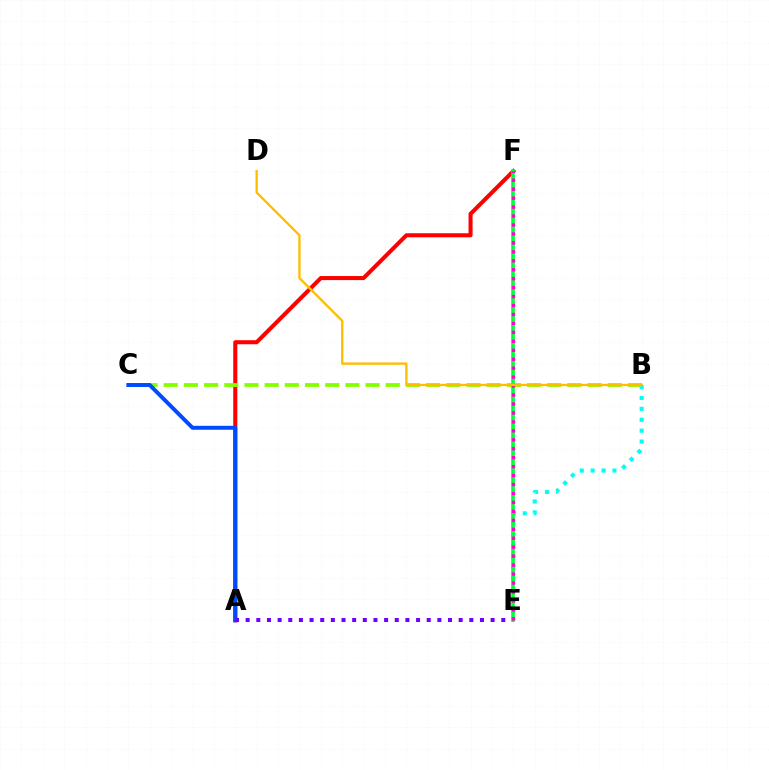{('A', 'F'): [{'color': '#ff0000', 'line_style': 'solid', 'thickness': 2.92}], ('B', 'C'): [{'color': '#84ff00', 'line_style': 'dashed', 'thickness': 2.74}], ('B', 'E'): [{'color': '#00fff6', 'line_style': 'dotted', 'thickness': 2.96}], ('A', 'C'): [{'color': '#004bff', 'line_style': 'solid', 'thickness': 2.85}], ('A', 'E'): [{'color': '#7200ff', 'line_style': 'dotted', 'thickness': 2.89}], ('E', 'F'): [{'color': '#00ff39', 'line_style': 'solid', 'thickness': 2.6}, {'color': '#ff00cf', 'line_style': 'dotted', 'thickness': 2.43}], ('B', 'D'): [{'color': '#ffbd00', 'line_style': 'solid', 'thickness': 1.68}]}